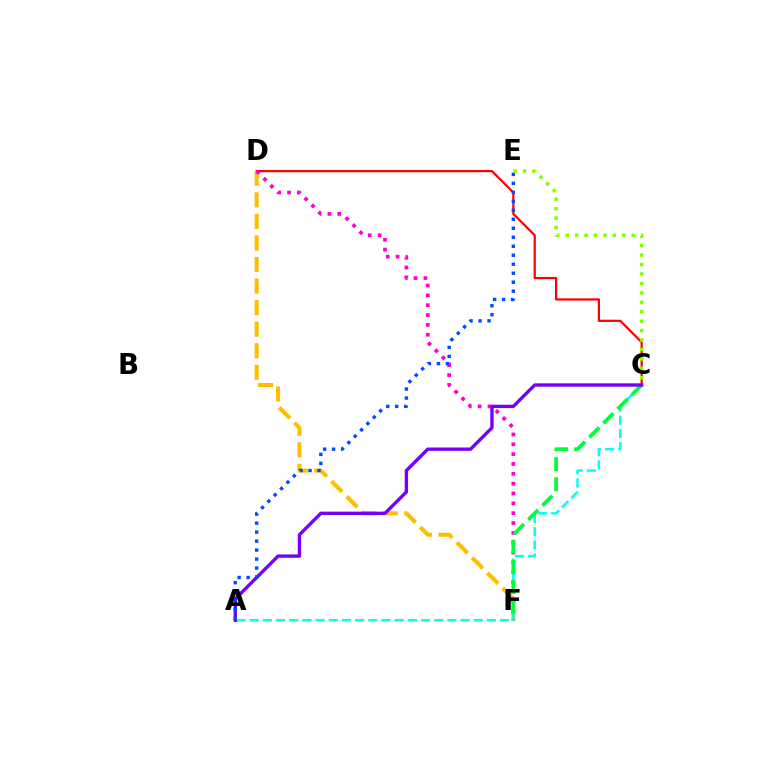{('C', 'D'): [{'color': '#ff0000', 'line_style': 'solid', 'thickness': 1.6}], ('D', 'F'): [{'color': '#ffbd00', 'line_style': 'dashed', 'thickness': 2.93}, {'color': '#ff00cf', 'line_style': 'dotted', 'thickness': 2.67}], ('A', 'C'): [{'color': '#00fff6', 'line_style': 'dashed', 'thickness': 1.79}, {'color': '#7200ff', 'line_style': 'solid', 'thickness': 2.42}], ('C', 'F'): [{'color': '#00ff39', 'line_style': 'dashed', 'thickness': 2.72}], ('A', 'E'): [{'color': '#004bff', 'line_style': 'dotted', 'thickness': 2.44}], ('C', 'E'): [{'color': '#84ff00', 'line_style': 'dotted', 'thickness': 2.56}]}